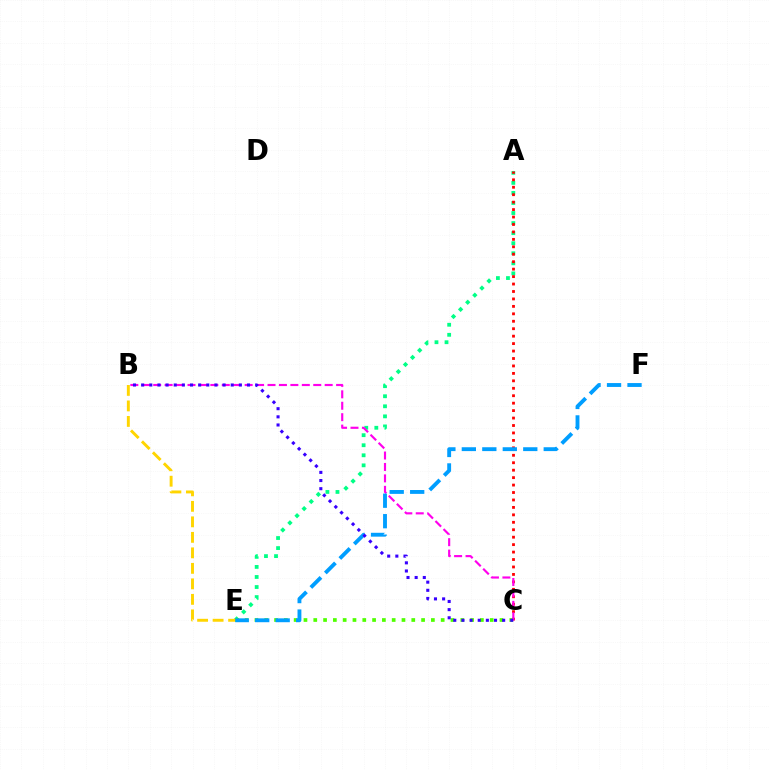{('A', 'E'): [{'color': '#00ff86', 'line_style': 'dotted', 'thickness': 2.73}], ('C', 'E'): [{'color': '#4fff00', 'line_style': 'dotted', 'thickness': 2.66}], ('A', 'C'): [{'color': '#ff0000', 'line_style': 'dotted', 'thickness': 2.02}], ('B', 'E'): [{'color': '#ffd500', 'line_style': 'dashed', 'thickness': 2.11}], ('B', 'C'): [{'color': '#ff00ed', 'line_style': 'dashed', 'thickness': 1.55}, {'color': '#3700ff', 'line_style': 'dotted', 'thickness': 2.21}], ('E', 'F'): [{'color': '#009eff', 'line_style': 'dashed', 'thickness': 2.78}]}